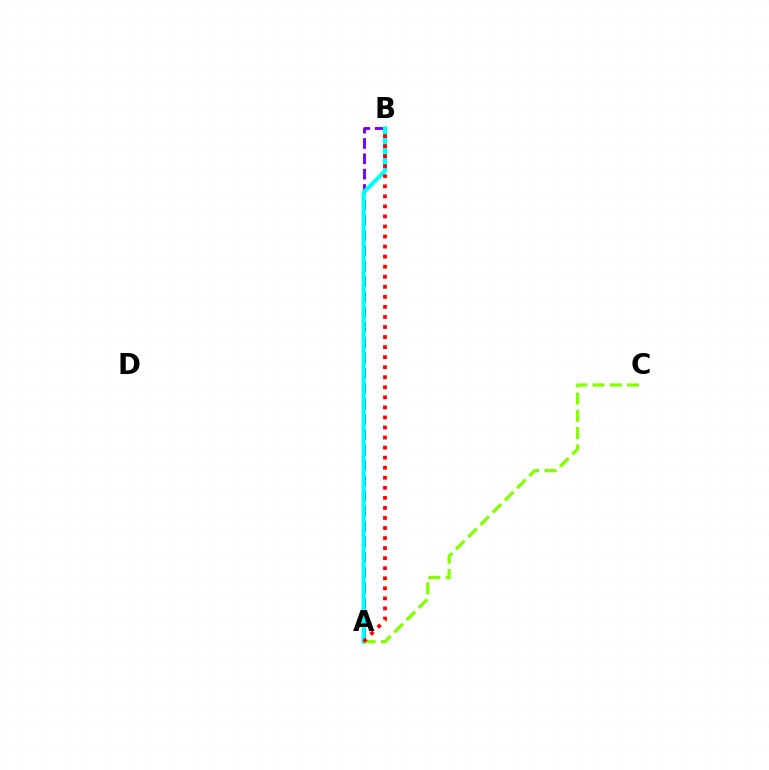{('A', 'B'): [{'color': '#7200ff', 'line_style': 'dashed', 'thickness': 2.08}, {'color': '#00fff6', 'line_style': 'solid', 'thickness': 2.98}, {'color': '#ff0000', 'line_style': 'dotted', 'thickness': 2.73}], ('A', 'C'): [{'color': '#84ff00', 'line_style': 'dashed', 'thickness': 2.35}]}